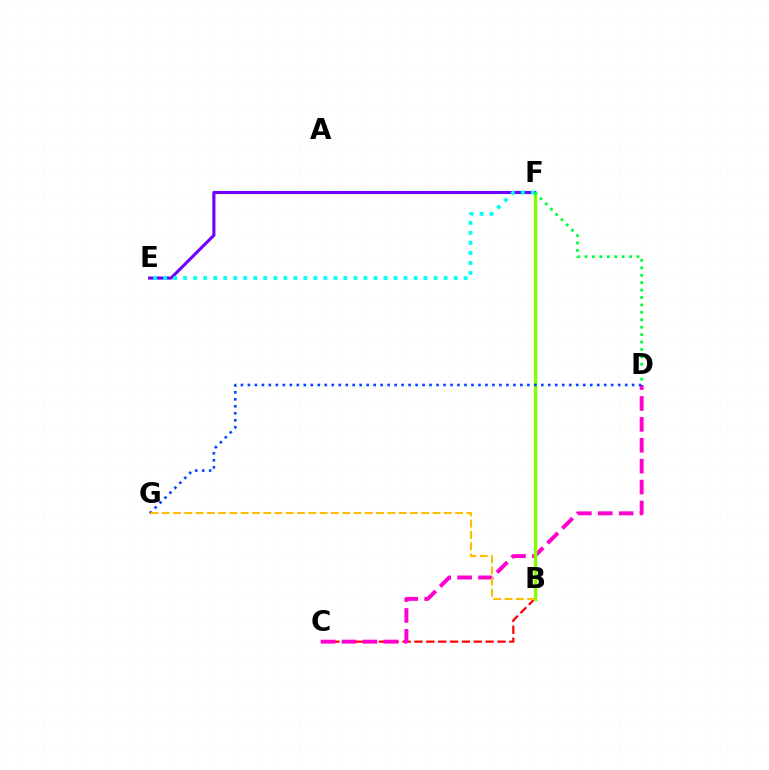{('B', 'C'): [{'color': '#ff0000', 'line_style': 'dashed', 'thickness': 1.61}], ('C', 'D'): [{'color': '#ff00cf', 'line_style': 'dashed', 'thickness': 2.84}], ('B', 'F'): [{'color': '#84ff00', 'line_style': 'solid', 'thickness': 2.45}], ('D', 'G'): [{'color': '#004bff', 'line_style': 'dotted', 'thickness': 1.9}], ('B', 'G'): [{'color': '#ffbd00', 'line_style': 'dashed', 'thickness': 1.53}], ('E', 'F'): [{'color': '#7200ff', 'line_style': 'solid', 'thickness': 2.24}, {'color': '#00fff6', 'line_style': 'dotted', 'thickness': 2.72}], ('D', 'F'): [{'color': '#00ff39', 'line_style': 'dotted', 'thickness': 2.02}]}